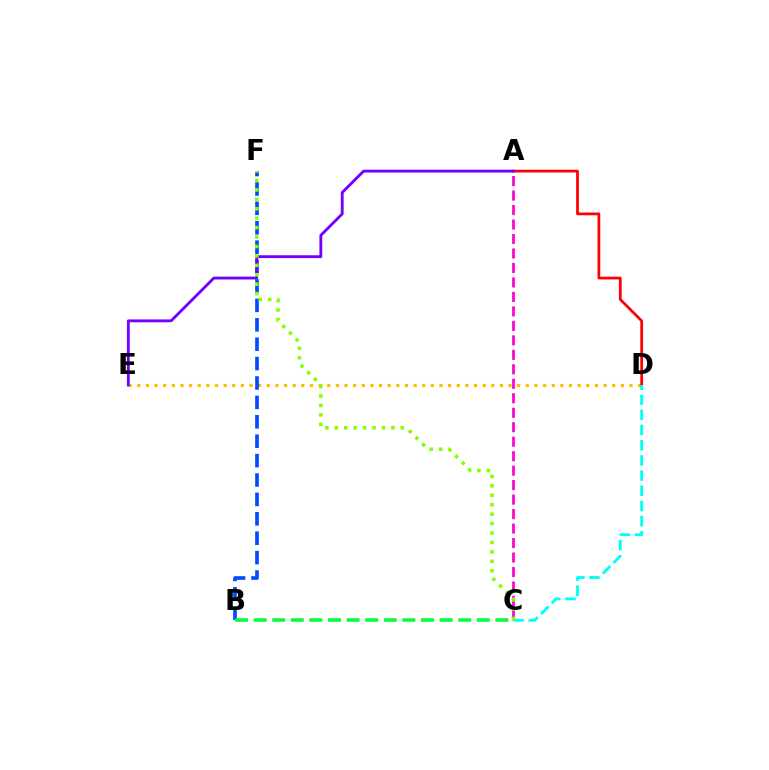{('D', 'E'): [{'color': '#ffbd00', 'line_style': 'dotted', 'thickness': 2.35}], ('A', 'D'): [{'color': '#ff0000', 'line_style': 'solid', 'thickness': 1.98}], ('B', 'F'): [{'color': '#004bff', 'line_style': 'dashed', 'thickness': 2.64}], ('A', 'C'): [{'color': '#ff00cf', 'line_style': 'dashed', 'thickness': 1.97}], ('C', 'D'): [{'color': '#00fff6', 'line_style': 'dashed', 'thickness': 2.06}], ('A', 'E'): [{'color': '#7200ff', 'line_style': 'solid', 'thickness': 2.05}], ('B', 'C'): [{'color': '#00ff39', 'line_style': 'dashed', 'thickness': 2.53}], ('C', 'F'): [{'color': '#84ff00', 'line_style': 'dotted', 'thickness': 2.56}]}